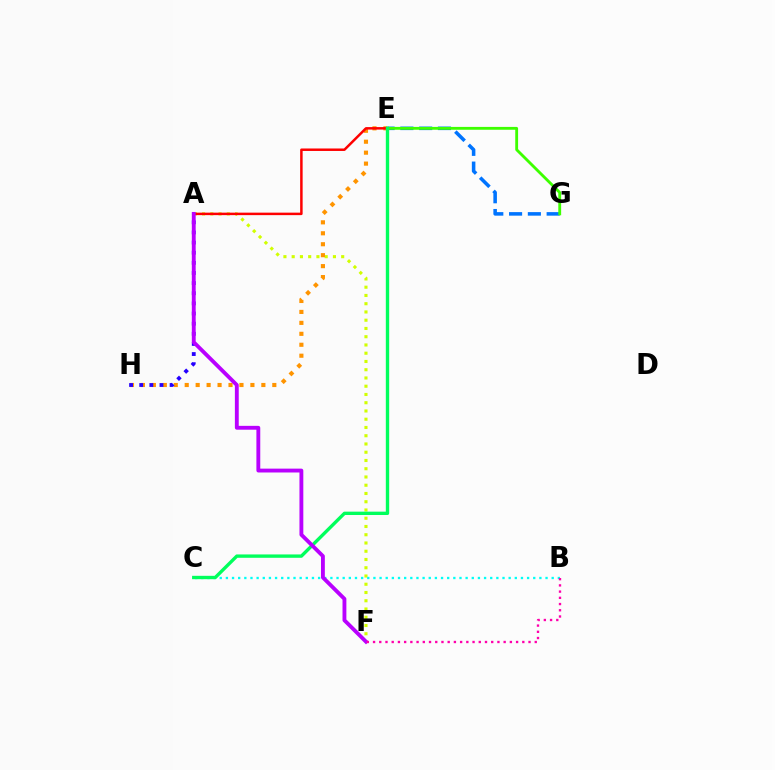{('A', 'F'): [{'color': '#d1ff00', 'line_style': 'dotted', 'thickness': 2.24}, {'color': '#b900ff', 'line_style': 'solid', 'thickness': 2.78}], ('E', 'G'): [{'color': '#0074ff', 'line_style': 'dashed', 'thickness': 2.55}, {'color': '#3dff00', 'line_style': 'solid', 'thickness': 2.05}], ('B', 'C'): [{'color': '#00fff6', 'line_style': 'dotted', 'thickness': 1.67}], ('E', 'H'): [{'color': '#ff9400', 'line_style': 'dotted', 'thickness': 2.97}], ('A', 'E'): [{'color': '#ff0000', 'line_style': 'solid', 'thickness': 1.79}], ('A', 'H'): [{'color': '#2500ff', 'line_style': 'dotted', 'thickness': 2.75}], ('C', 'E'): [{'color': '#00ff5c', 'line_style': 'solid', 'thickness': 2.42}], ('B', 'F'): [{'color': '#ff00ac', 'line_style': 'dotted', 'thickness': 1.69}]}